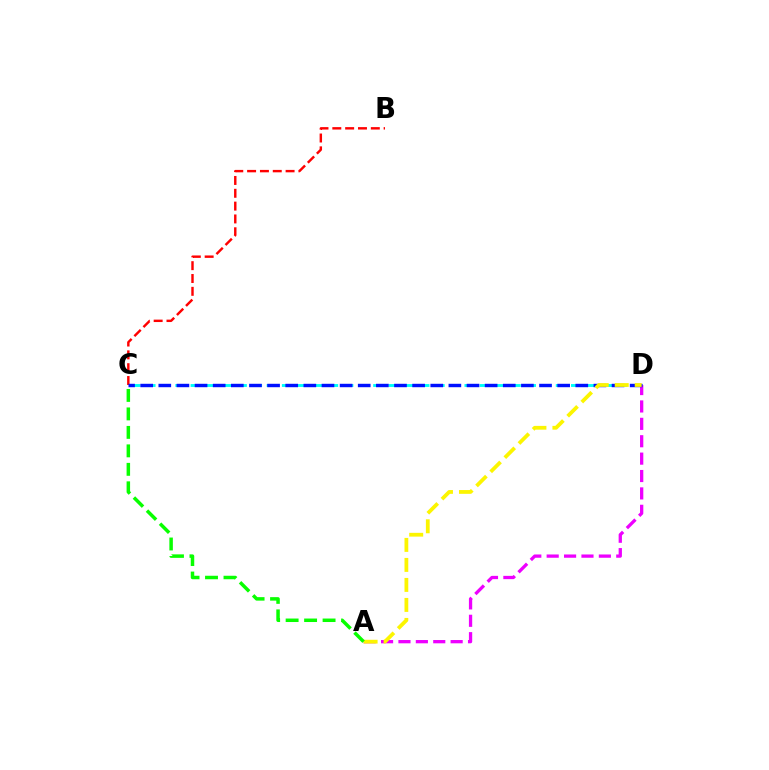{('C', 'D'): [{'color': '#00fff6', 'line_style': 'dashed', 'thickness': 2.07}, {'color': '#0010ff', 'line_style': 'dashed', 'thickness': 2.46}], ('A', 'D'): [{'color': '#ee00ff', 'line_style': 'dashed', 'thickness': 2.36}, {'color': '#fcf500', 'line_style': 'dashed', 'thickness': 2.72}], ('B', 'C'): [{'color': '#ff0000', 'line_style': 'dashed', 'thickness': 1.74}], ('A', 'C'): [{'color': '#08ff00', 'line_style': 'dashed', 'thickness': 2.51}]}